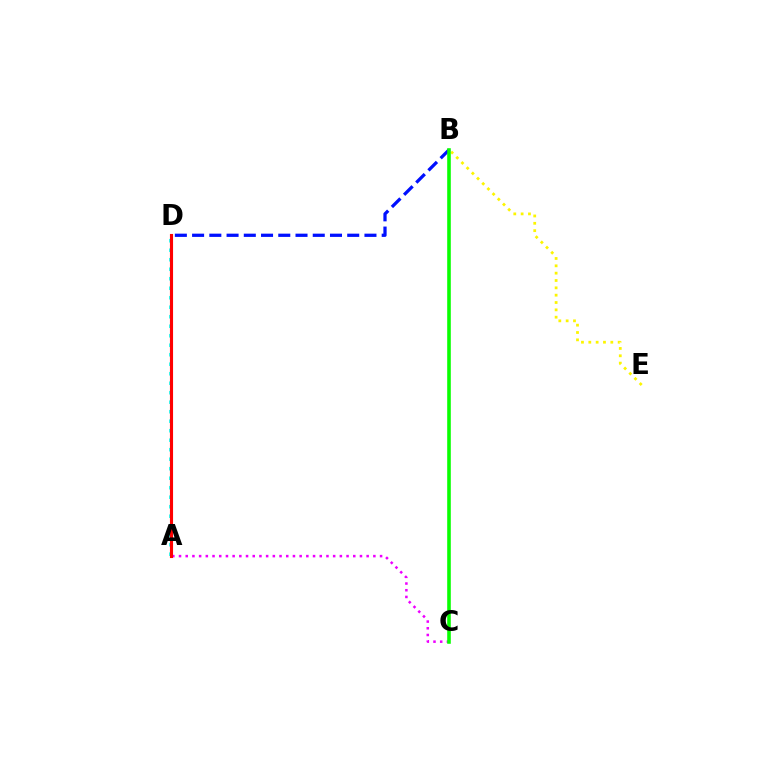{('B', 'D'): [{'color': '#0010ff', 'line_style': 'dashed', 'thickness': 2.34}], ('A', 'C'): [{'color': '#ee00ff', 'line_style': 'dotted', 'thickness': 1.82}], ('B', 'E'): [{'color': '#fcf500', 'line_style': 'dotted', 'thickness': 1.99}], ('B', 'C'): [{'color': '#08ff00', 'line_style': 'solid', 'thickness': 2.58}], ('A', 'D'): [{'color': '#00fff6', 'line_style': 'dotted', 'thickness': 2.58}, {'color': '#ff0000', 'line_style': 'solid', 'thickness': 2.24}]}